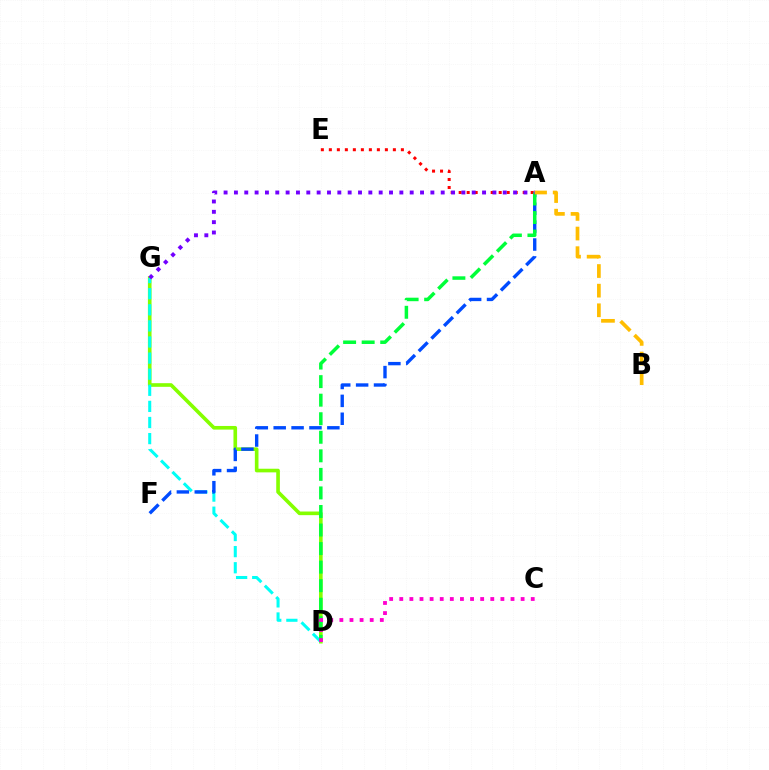{('D', 'G'): [{'color': '#84ff00', 'line_style': 'solid', 'thickness': 2.62}, {'color': '#00fff6', 'line_style': 'dashed', 'thickness': 2.19}], ('A', 'E'): [{'color': '#ff0000', 'line_style': 'dotted', 'thickness': 2.17}], ('A', 'F'): [{'color': '#004bff', 'line_style': 'dashed', 'thickness': 2.43}], ('A', 'D'): [{'color': '#00ff39', 'line_style': 'dashed', 'thickness': 2.52}], ('A', 'G'): [{'color': '#7200ff', 'line_style': 'dotted', 'thickness': 2.81}], ('C', 'D'): [{'color': '#ff00cf', 'line_style': 'dotted', 'thickness': 2.75}], ('A', 'B'): [{'color': '#ffbd00', 'line_style': 'dashed', 'thickness': 2.67}]}